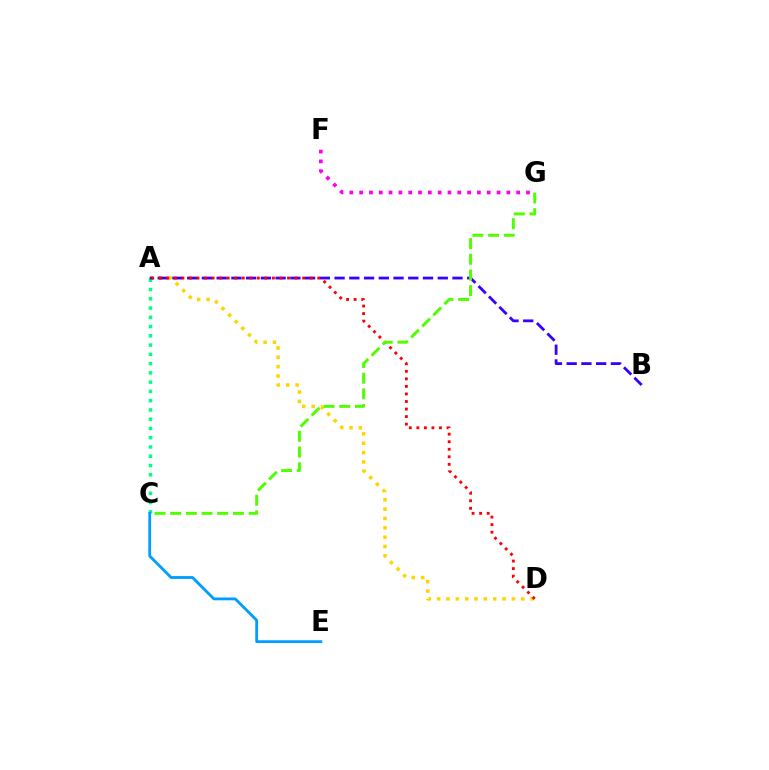{('A', 'D'): [{'color': '#ffd500', 'line_style': 'dotted', 'thickness': 2.54}, {'color': '#ff0000', 'line_style': 'dotted', 'thickness': 2.05}], ('F', 'G'): [{'color': '#ff00ed', 'line_style': 'dotted', 'thickness': 2.67}], ('A', 'C'): [{'color': '#00ff86', 'line_style': 'dotted', 'thickness': 2.52}], ('C', 'E'): [{'color': '#009eff', 'line_style': 'solid', 'thickness': 2.03}], ('A', 'B'): [{'color': '#3700ff', 'line_style': 'dashed', 'thickness': 2.0}], ('C', 'G'): [{'color': '#4fff00', 'line_style': 'dashed', 'thickness': 2.13}]}